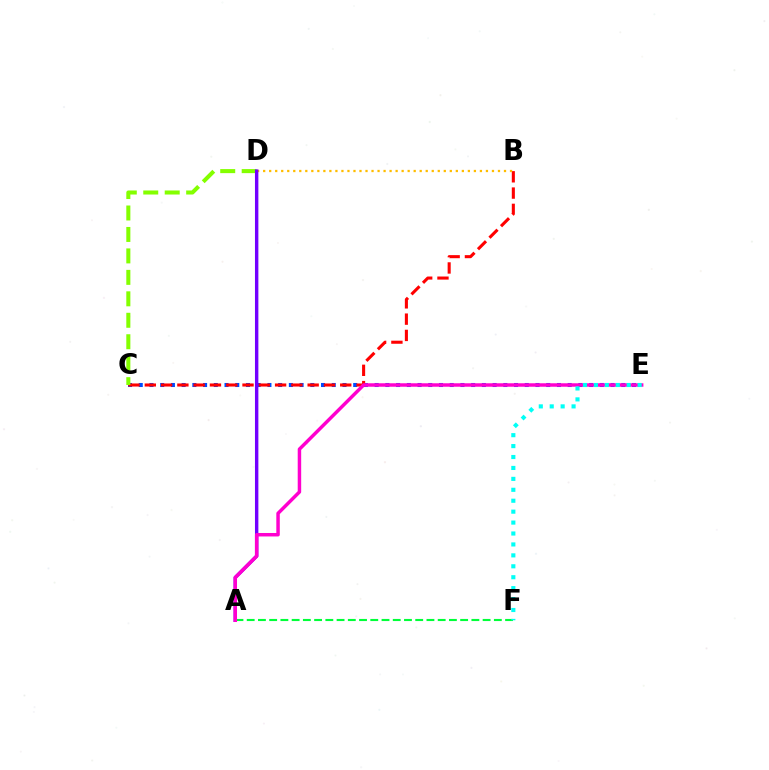{('C', 'E'): [{'color': '#004bff', 'line_style': 'dotted', 'thickness': 2.91}], ('B', 'C'): [{'color': '#ff0000', 'line_style': 'dashed', 'thickness': 2.21}], ('B', 'D'): [{'color': '#ffbd00', 'line_style': 'dotted', 'thickness': 1.64}], ('C', 'D'): [{'color': '#84ff00', 'line_style': 'dashed', 'thickness': 2.91}], ('A', 'D'): [{'color': '#7200ff', 'line_style': 'solid', 'thickness': 2.45}], ('A', 'F'): [{'color': '#00ff39', 'line_style': 'dashed', 'thickness': 1.53}], ('A', 'E'): [{'color': '#ff00cf', 'line_style': 'solid', 'thickness': 2.5}], ('E', 'F'): [{'color': '#00fff6', 'line_style': 'dotted', 'thickness': 2.97}]}